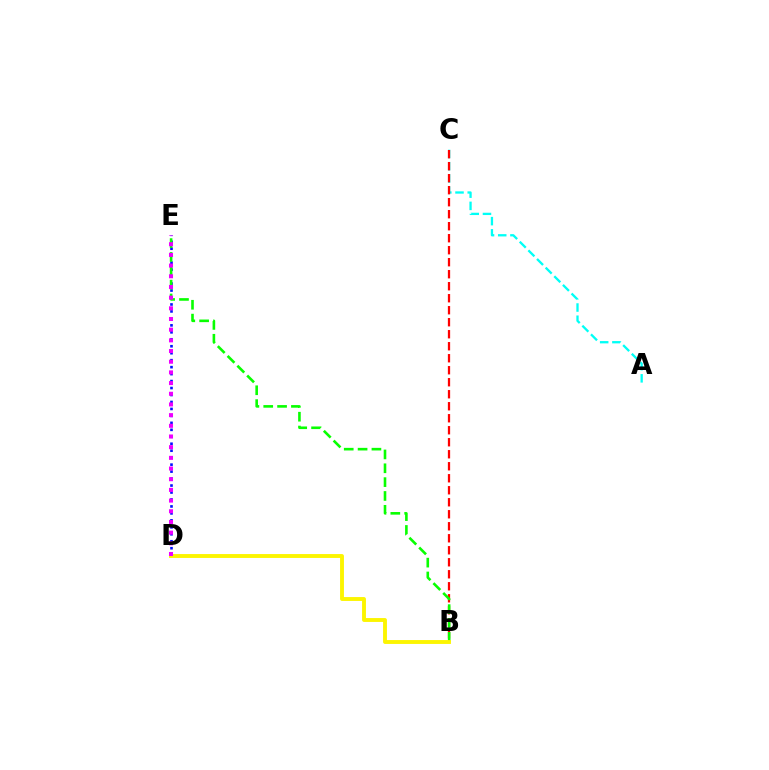{('A', 'C'): [{'color': '#00fff6', 'line_style': 'dashed', 'thickness': 1.66}], ('D', 'E'): [{'color': '#0010ff', 'line_style': 'dotted', 'thickness': 1.89}, {'color': '#ee00ff', 'line_style': 'dotted', 'thickness': 2.9}], ('B', 'C'): [{'color': '#ff0000', 'line_style': 'dashed', 'thickness': 1.63}], ('B', 'E'): [{'color': '#08ff00', 'line_style': 'dashed', 'thickness': 1.88}], ('B', 'D'): [{'color': '#fcf500', 'line_style': 'solid', 'thickness': 2.8}]}